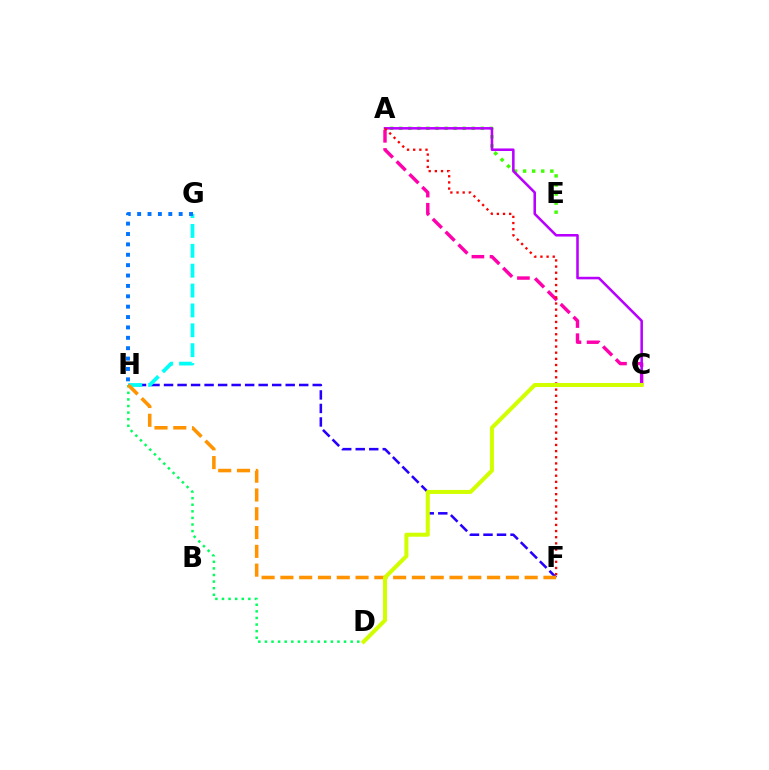{('A', 'C'): [{'color': '#ff00ac', 'line_style': 'dashed', 'thickness': 2.46}, {'color': '#b900ff', 'line_style': 'solid', 'thickness': 1.84}], ('D', 'H'): [{'color': '#00ff5c', 'line_style': 'dotted', 'thickness': 1.79}], ('A', 'E'): [{'color': '#3dff00', 'line_style': 'dotted', 'thickness': 2.46}], ('F', 'H'): [{'color': '#2500ff', 'line_style': 'dashed', 'thickness': 1.84}, {'color': '#ff9400', 'line_style': 'dashed', 'thickness': 2.55}], ('G', 'H'): [{'color': '#00fff6', 'line_style': 'dashed', 'thickness': 2.7}, {'color': '#0074ff', 'line_style': 'dotted', 'thickness': 2.82}], ('A', 'F'): [{'color': '#ff0000', 'line_style': 'dotted', 'thickness': 1.67}], ('C', 'D'): [{'color': '#d1ff00', 'line_style': 'solid', 'thickness': 2.89}]}